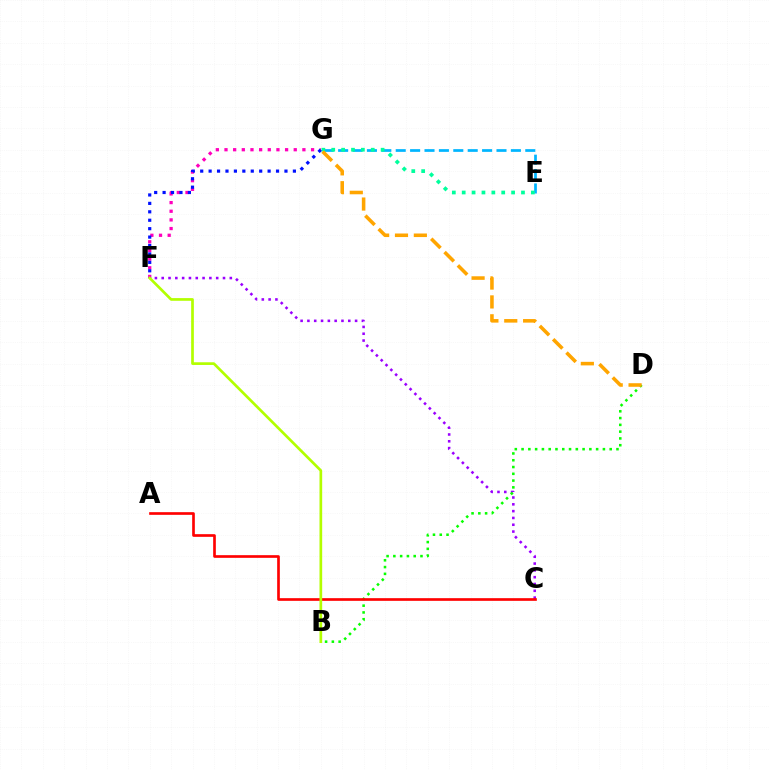{('F', 'G'): [{'color': '#ff00bd', 'line_style': 'dotted', 'thickness': 2.35}, {'color': '#0010ff', 'line_style': 'dotted', 'thickness': 2.29}], ('E', 'G'): [{'color': '#00b5ff', 'line_style': 'dashed', 'thickness': 1.96}, {'color': '#00ff9d', 'line_style': 'dotted', 'thickness': 2.68}], ('C', 'F'): [{'color': '#9b00ff', 'line_style': 'dotted', 'thickness': 1.85}], ('B', 'D'): [{'color': '#08ff00', 'line_style': 'dotted', 'thickness': 1.84}], ('A', 'C'): [{'color': '#ff0000', 'line_style': 'solid', 'thickness': 1.92}], ('D', 'G'): [{'color': '#ffa500', 'line_style': 'dashed', 'thickness': 2.56}], ('B', 'F'): [{'color': '#b3ff00', 'line_style': 'solid', 'thickness': 1.94}]}